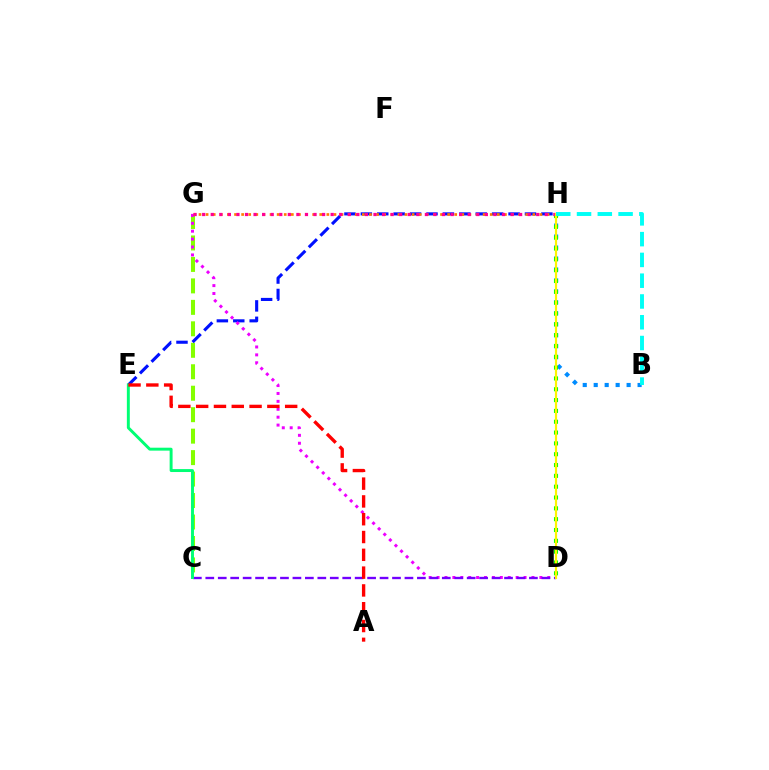{('B', 'H'): [{'color': '#008cff', 'line_style': 'dotted', 'thickness': 2.98}, {'color': '#00fff6', 'line_style': 'dashed', 'thickness': 2.82}], ('D', 'H'): [{'color': '#08ff00', 'line_style': 'dotted', 'thickness': 2.94}, {'color': '#fcf500', 'line_style': 'solid', 'thickness': 1.56}], ('C', 'G'): [{'color': '#84ff00', 'line_style': 'dashed', 'thickness': 2.92}], ('E', 'H'): [{'color': '#0010ff', 'line_style': 'dashed', 'thickness': 2.23}], ('D', 'G'): [{'color': '#ee00ff', 'line_style': 'dotted', 'thickness': 2.15}], ('C', 'D'): [{'color': '#7200ff', 'line_style': 'dashed', 'thickness': 1.69}], ('G', 'H'): [{'color': '#ff7c00', 'line_style': 'dotted', 'thickness': 1.93}, {'color': '#ff0094', 'line_style': 'dotted', 'thickness': 2.33}], ('C', 'E'): [{'color': '#00ff74', 'line_style': 'solid', 'thickness': 2.11}], ('A', 'E'): [{'color': '#ff0000', 'line_style': 'dashed', 'thickness': 2.42}]}